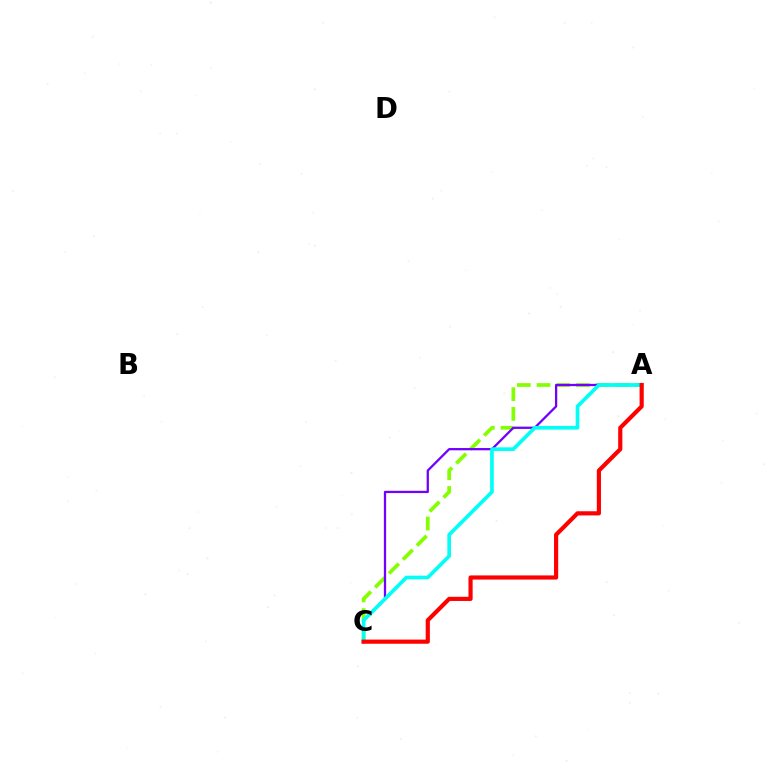{('A', 'C'): [{'color': '#84ff00', 'line_style': 'dashed', 'thickness': 2.68}, {'color': '#7200ff', 'line_style': 'solid', 'thickness': 1.64}, {'color': '#00fff6', 'line_style': 'solid', 'thickness': 2.64}, {'color': '#ff0000', 'line_style': 'solid', 'thickness': 3.0}]}